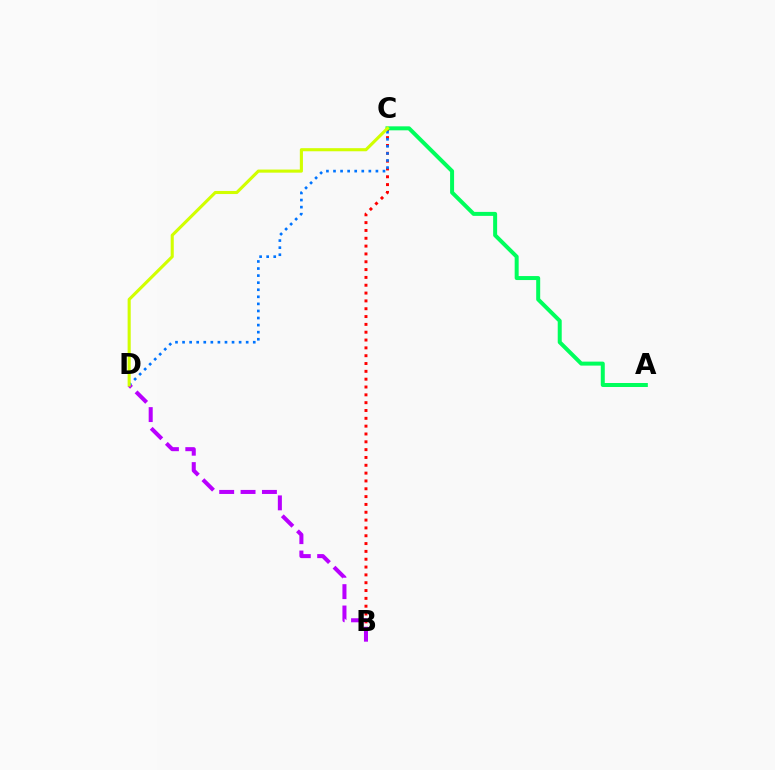{('B', 'C'): [{'color': '#ff0000', 'line_style': 'dotted', 'thickness': 2.13}], ('B', 'D'): [{'color': '#b900ff', 'line_style': 'dashed', 'thickness': 2.9}], ('C', 'D'): [{'color': '#0074ff', 'line_style': 'dotted', 'thickness': 1.92}, {'color': '#d1ff00', 'line_style': 'solid', 'thickness': 2.23}], ('A', 'C'): [{'color': '#00ff5c', 'line_style': 'solid', 'thickness': 2.87}]}